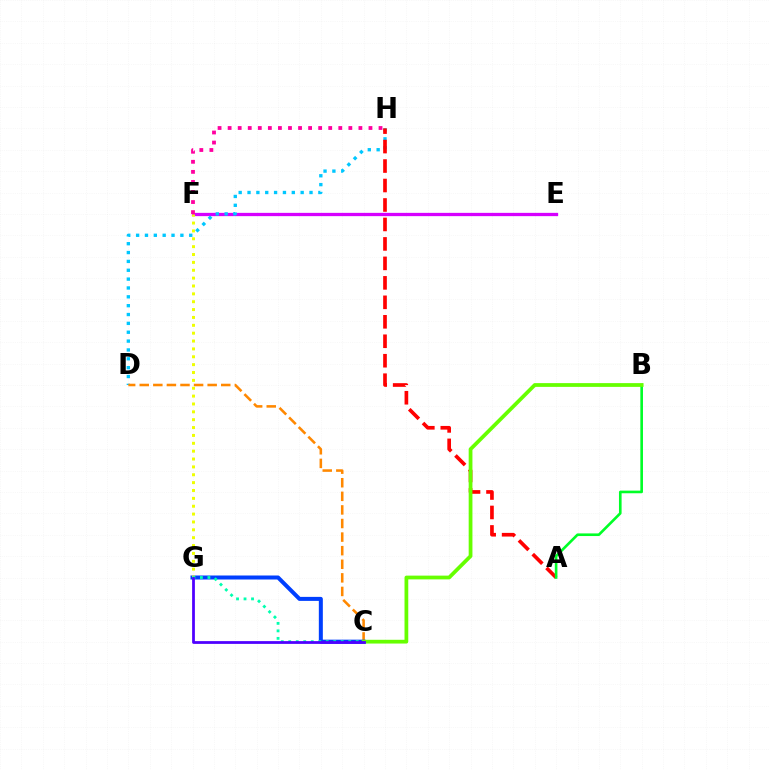{('E', 'F'): [{'color': '#d600ff', 'line_style': 'solid', 'thickness': 2.36}], ('D', 'H'): [{'color': '#00c7ff', 'line_style': 'dotted', 'thickness': 2.41}], ('C', 'D'): [{'color': '#ff8800', 'line_style': 'dashed', 'thickness': 1.85}], ('A', 'H'): [{'color': '#ff0000', 'line_style': 'dashed', 'thickness': 2.64}], ('C', 'G'): [{'color': '#003fff', 'line_style': 'solid', 'thickness': 2.89}, {'color': '#00ffaf', 'line_style': 'dotted', 'thickness': 2.04}, {'color': '#4f00ff', 'line_style': 'solid', 'thickness': 1.99}], ('F', 'H'): [{'color': '#ff00a0', 'line_style': 'dotted', 'thickness': 2.73}], ('A', 'B'): [{'color': '#00ff27', 'line_style': 'solid', 'thickness': 1.89}], ('B', 'C'): [{'color': '#66ff00', 'line_style': 'solid', 'thickness': 2.7}], ('F', 'G'): [{'color': '#eeff00', 'line_style': 'dotted', 'thickness': 2.14}]}